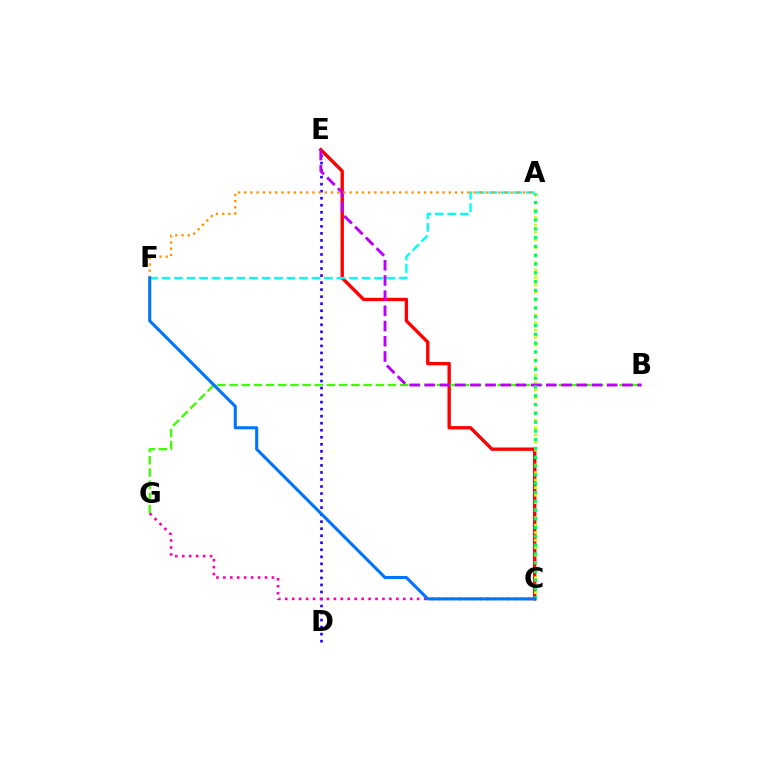{('C', 'E'): [{'color': '#ff0000', 'line_style': 'solid', 'thickness': 2.42}], ('B', 'G'): [{'color': '#3dff00', 'line_style': 'dashed', 'thickness': 1.66}], ('A', 'C'): [{'color': '#d1ff00', 'line_style': 'dotted', 'thickness': 2.04}, {'color': '#00ff5c', 'line_style': 'dotted', 'thickness': 2.39}], ('D', 'E'): [{'color': '#2500ff', 'line_style': 'dotted', 'thickness': 1.91}], ('A', 'F'): [{'color': '#00fff6', 'line_style': 'dashed', 'thickness': 1.7}, {'color': '#ff9400', 'line_style': 'dotted', 'thickness': 1.68}], ('C', 'G'): [{'color': '#ff00ac', 'line_style': 'dotted', 'thickness': 1.89}], ('B', 'E'): [{'color': '#b900ff', 'line_style': 'dashed', 'thickness': 2.06}], ('C', 'F'): [{'color': '#0074ff', 'line_style': 'solid', 'thickness': 2.21}]}